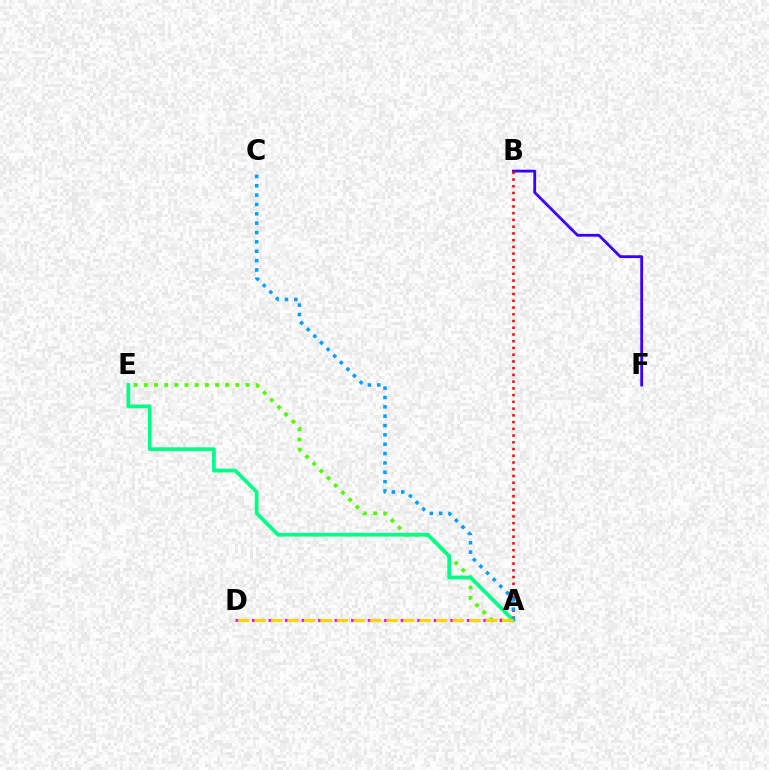{('A', 'E'): [{'color': '#4fff00', 'line_style': 'dotted', 'thickness': 2.76}, {'color': '#00ff86', 'line_style': 'solid', 'thickness': 2.68}], ('B', 'F'): [{'color': '#3700ff', 'line_style': 'solid', 'thickness': 2.01}], ('A', 'D'): [{'color': '#ff00ed', 'line_style': 'dotted', 'thickness': 2.24}, {'color': '#ffd500', 'line_style': 'dashed', 'thickness': 2.24}], ('A', 'B'): [{'color': '#ff0000', 'line_style': 'dotted', 'thickness': 1.83}], ('A', 'C'): [{'color': '#009eff', 'line_style': 'dotted', 'thickness': 2.54}]}